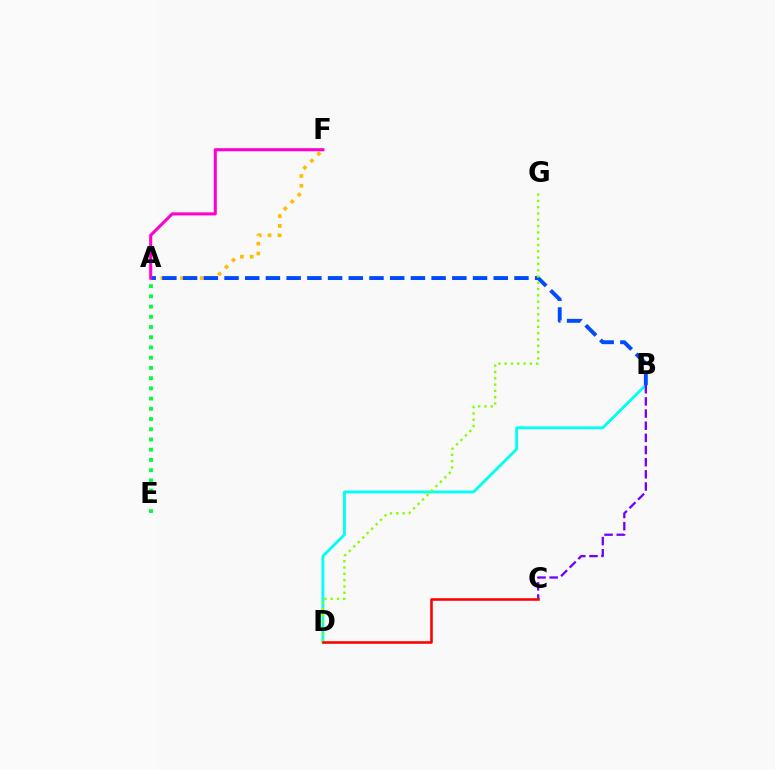{('A', 'F'): [{'color': '#ffbd00', 'line_style': 'dotted', 'thickness': 2.67}, {'color': '#ff00cf', 'line_style': 'solid', 'thickness': 2.22}], ('B', 'D'): [{'color': '#00fff6', 'line_style': 'solid', 'thickness': 2.05}], ('A', 'E'): [{'color': '#00ff39', 'line_style': 'dotted', 'thickness': 2.78}], ('A', 'B'): [{'color': '#004bff', 'line_style': 'dashed', 'thickness': 2.81}], ('D', 'G'): [{'color': '#84ff00', 'line_style': 'dotted', 'thickness': 1.71}], ('B', 'C'): [{'color': '#7200ff', 'line_style': 'dashed', 'thickness': 1.65}], ('C', 'D'): [{'color': '#ff0000', 'line_style': 'solid', 'thickness': 1.85}]}